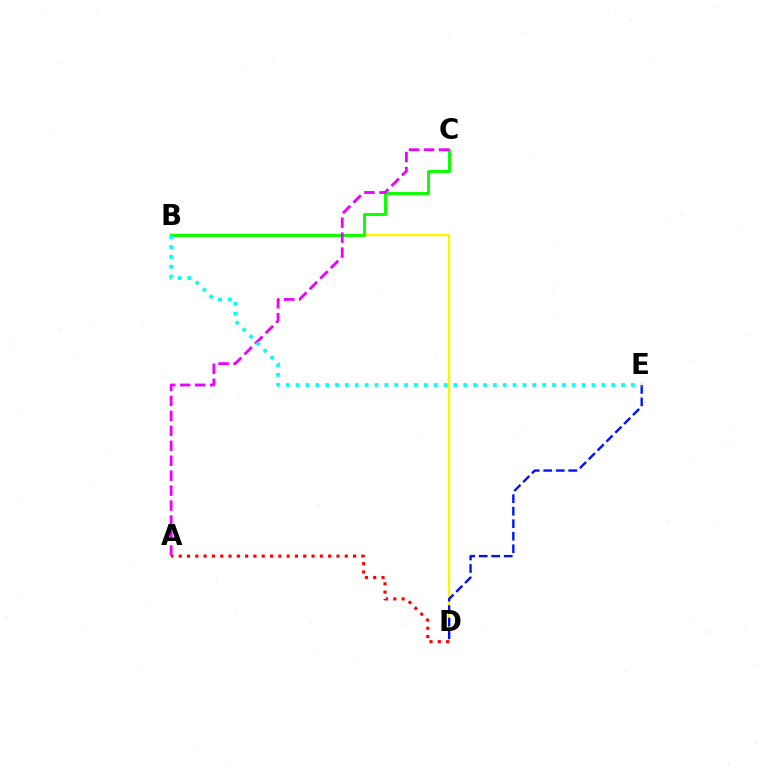{('B', 'D'): [{'color': '#fcf500', 'line_style': 'solid', 'thickness': 1.71}], ('B', 'C'): [{'color': '#08ff00', 'line_style': 'solid', 'thickness': 2.09}], ('D', 'E'): [{'color': '#0010ff', 'line_style': 'dashed', 'thickness': 1.7}], ('A', 'D'): [{'color': '#ff0000', 'line_style': 'dotted', 'thickness': 2.26}], ('A', 'C'): [{'color': '#ee00ff', 'line_style': 'dashed', 'thickness': 2.03}], ('B', 'E'): [{'color': '#00fff6', 'line_style': 'dotted', 'thickness': 2.68}]}